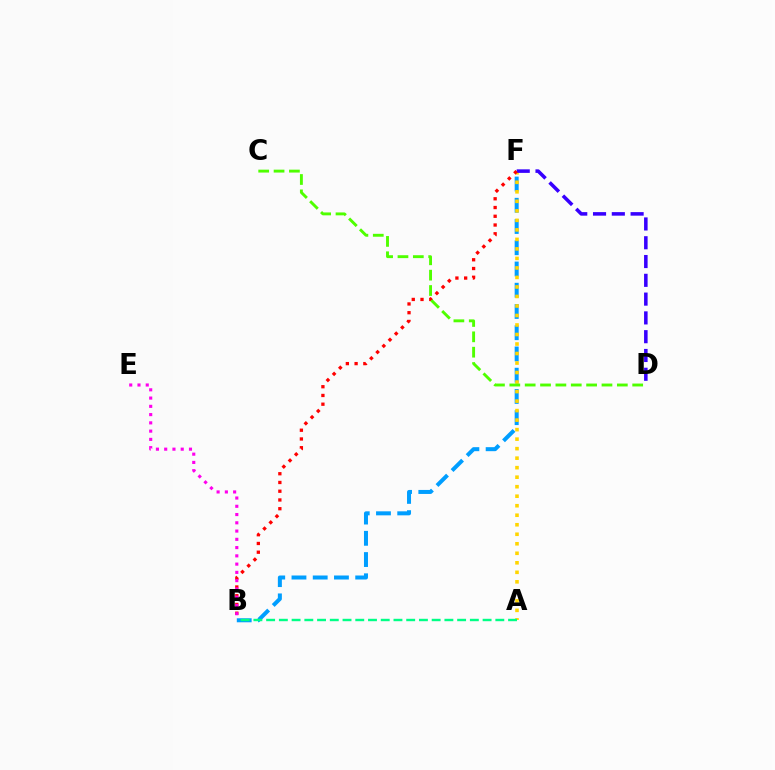{('B', 'F'): [{'color': '#009eff', 'line_style': 'dashed', 'thickness': 2.89}, {'color': '#ff0000', 'line_style': 'dotted', 'thickness': 2.38}], ('A', 'F'): [{'color': '#ffd500', 'line_style': 'dotted', 'thickness': 2.58}], ('D', 'F'): [{'color': '#3700ff', 'line_style': 'dashed', 'thickness': 2.55}], ('A', 'B'): [{'color': '#00ff86', 'line_style': 'dashed', 'thickness': 1.73}], ('C', 'D'): [{'color': '#4fff00', 'line_style': 'dashed', 'thickness': 2.09}], ('B', 'E'): [{'color': '#ff00ed', 'line_style': 'dotted', 'thickness': 2.24}]}